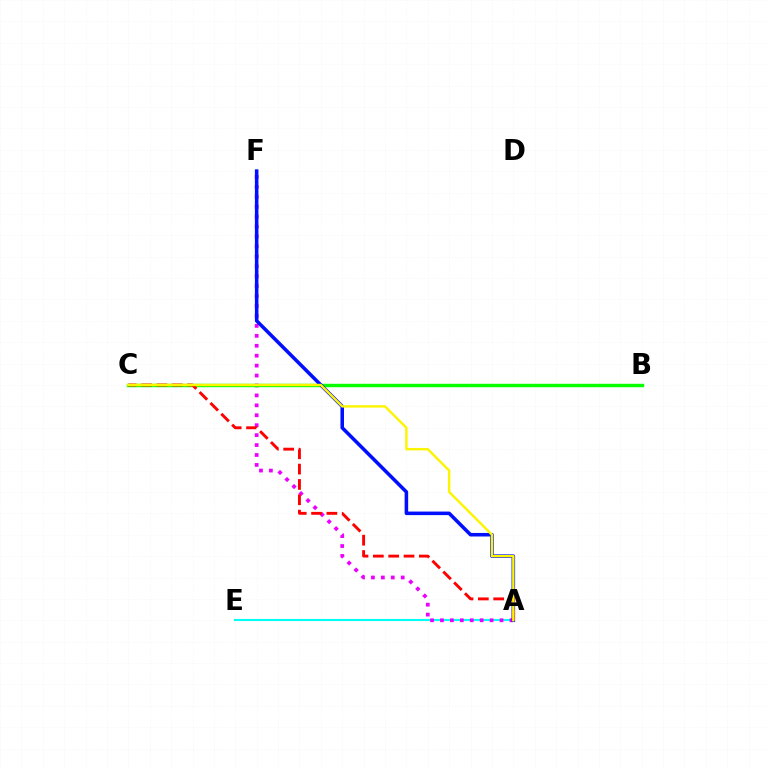{('A', 'E'): [{'color': '#00fff6', 'line_style': 'solid', 'thickness': 1.54}], ('A', 'F'): [{'color': '#ee00ff', 'line_style': 'dotted', 'thickness': 2.7}, {'color': '#0010ff', 'line_style': 'solid', 'thickness': 2.56}], ('B', 'C'): [{'color': '#08ff00', 'line_style': 'solid', 'thickness': 2.47}], ('A', 'C'): [{'color': '#ff0000', 'line_style': 'dashed', 'thickness': 2.08}, {'color': '#fcf500', 'line_style': 'solid', 'thickness': 1.73}]}